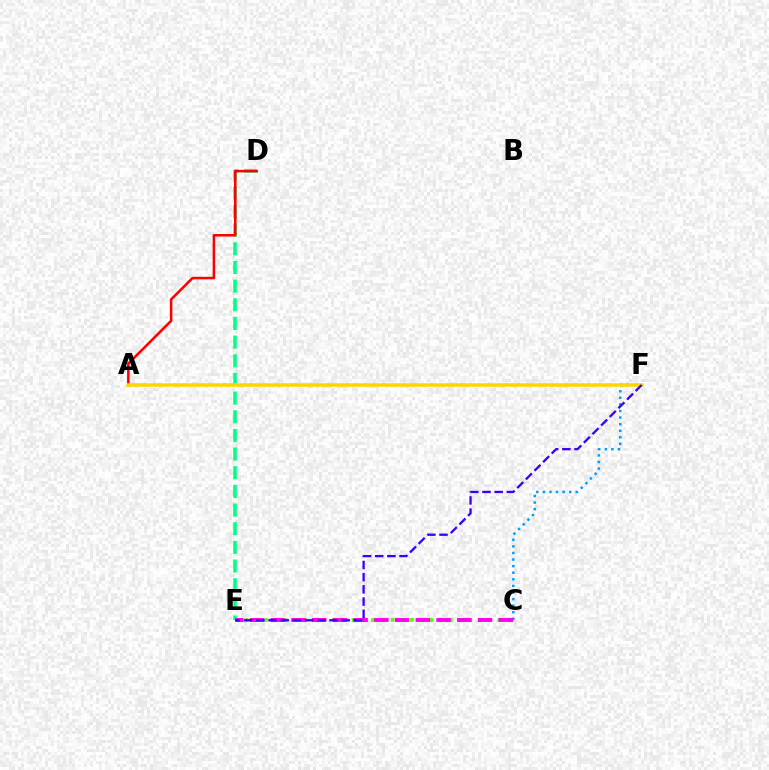{('C', 'E'): [{'color': '#4fff00', 'line_style': 'dotted', 'thickness': 2.64}, {'color': '#ff00ed', 'line_style': 'dashed', 'thickness': 2.82}], ('C', 'F'): [{'color': '#009eff', 'line_style': 'dotted', 'thickness': 1.79}], ('D', 'E'): [{'color': '#00ff86', 'line_style': 'dashed', 'thickness': 2.54}], ('A', 'D'): [{'color': '#ff0000', 'line_style': 'solid', 'thickness': 1.81}], ('A', 'F'): [{'color': '#ffd500', 'line_style': 'solid', 'thickness': 2.53}], ('E', 'F'): [{'color': '#3700ff', 'line_style': 'dashed', 'thickness': 1.66}]}